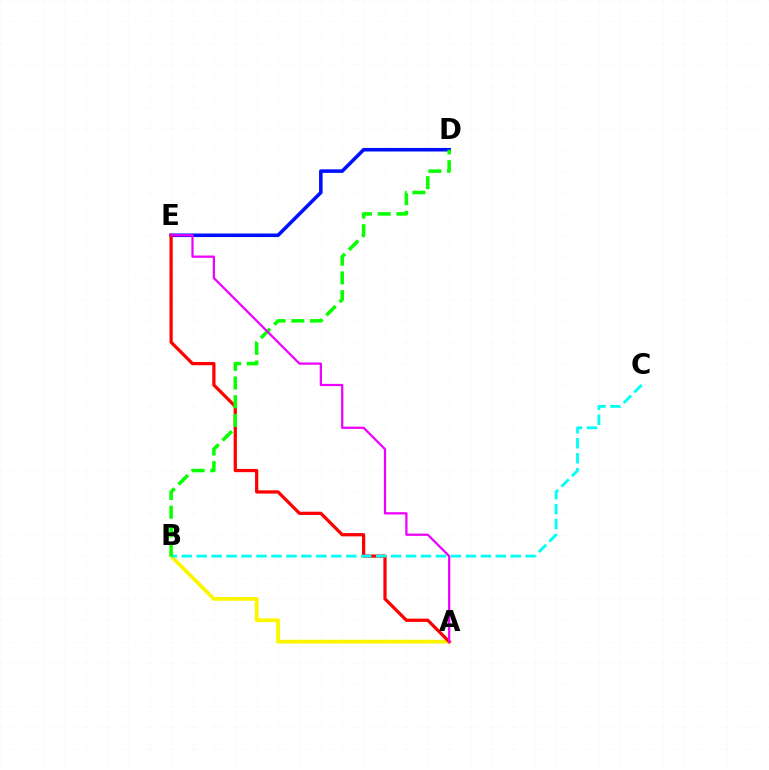{('A', 'B'): [{'color': '#fcf500', 'line_style': 'solid', 'thickness': 2.72}], ('D', 'E'): [{'color': '#0010ff', 'line_style': 'solid', 'thickness': 2.57}], ('A', 'E'): [{'color': '#ff0000', 'line_style': 'solid', 'thickness': 2.33}, {'color': '#ee00ff', 'line_style': 'solid', 'thickness': 1.62}], ('B', 'C'): [{'color': '#00fff6', 'line_style': 'dashed', 'thickness': 2.03}], ('B', 'D'): [{'color': '#08ff00', 'line_style': 'dashed', 'thickness': 2.54}]}